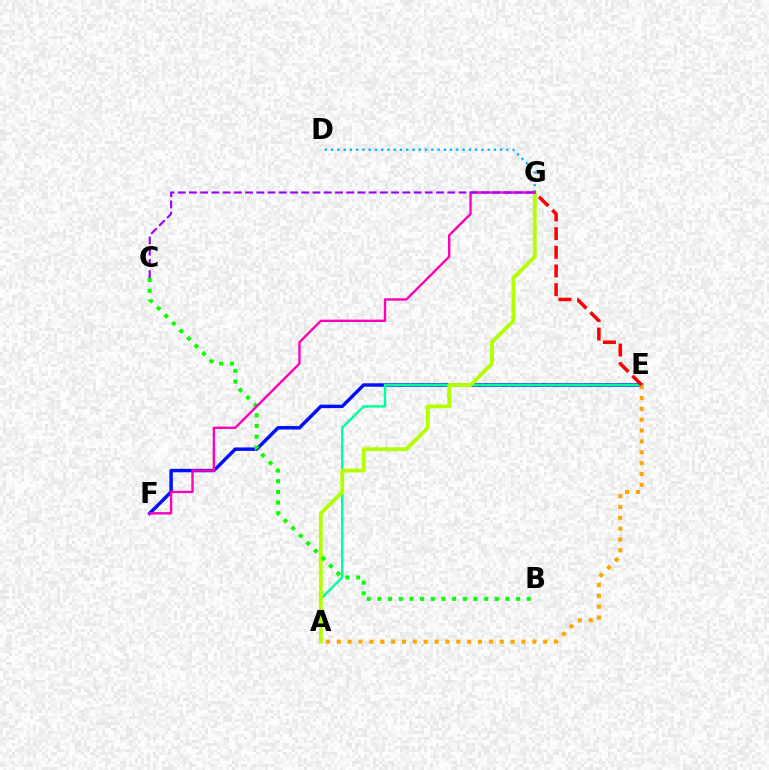{('E', 'F'): [{'color': '#0010ff', 'line_style': 'solid', 'thickness': 2.49}], ('A', 'E'): [{'color': '#00ff9d', 'line_style': 'solid', 'thickness': 1.75}, {'color': '#ffa500', 'line_style': 'dotted', 'thickness': 2.95}], ('A', 'G'): [{'color': '#b3ff00', 'line_style': 'solid', 'thickness': 2.77}], ('D', 'G'): [{'color': '#00b5ff', 'line_style': 'dotted', 'thickness': 1.7}], ('E', 'G'): [{'color': '#ff0000', 'line_style': 'dashed', 'thickness': 2.54}], ('B', 'C'): [{'color': '#08ff00', 'line_style': 'dotted', 'thickness': 2.9}], ('F', 'G'): [{'color': '#ff00bd', 'line_style': 'solid', 'thickness': 1.72}], ('C', 'G'): [{'color': '#9b00ff', 'line_style': 'dashed', 'thickness': 1.53}]}